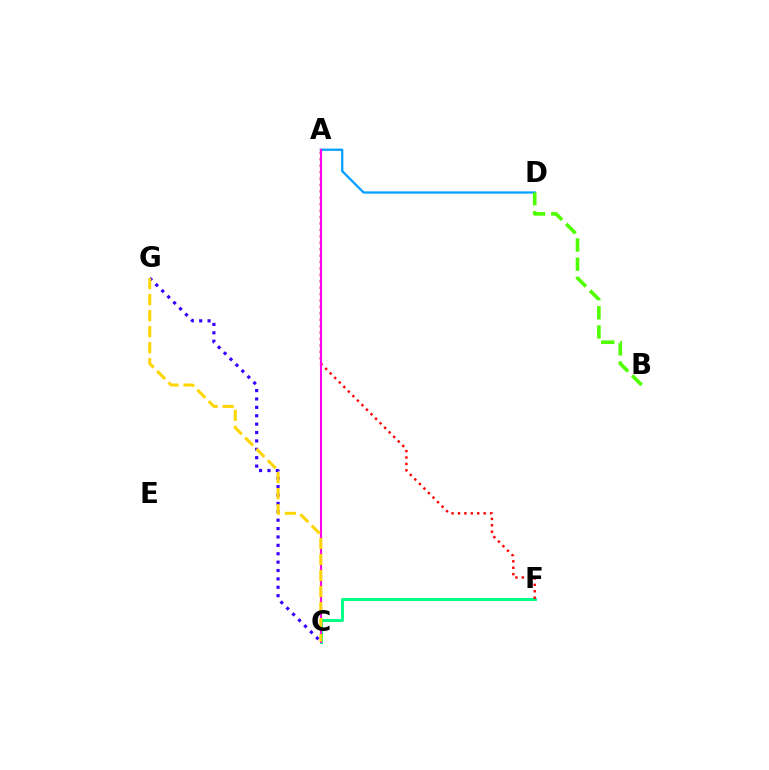{('A', 'D'): [{'color': '#009eff', 'line_style': 'solid', 'thickness': 1.62}], ('C', 'F'): [{'color': '#00ff86', 'line_style': 'solid', 'thickness': 2.14}], ('C', 'G'): [{'color': '#3700ff', 'line_style': 'dotted', 'thickness': 2.28}, {'color': '#ffd500', 'line_style': 'dashed', 'thickness': 2.18}], ('A', 'F'): [{'color': '#ff0000', 'line_style': 'dotted', 'thickness': 1.74}], ('B', 'D'): [{'color': '#4fff00', 'line_style': 'dashed', 'thickness': 2.6}], ('A', 'C'): [{'color': '#ff00ed', 'line_style': 'solid', 'thickness': 1.52}]}